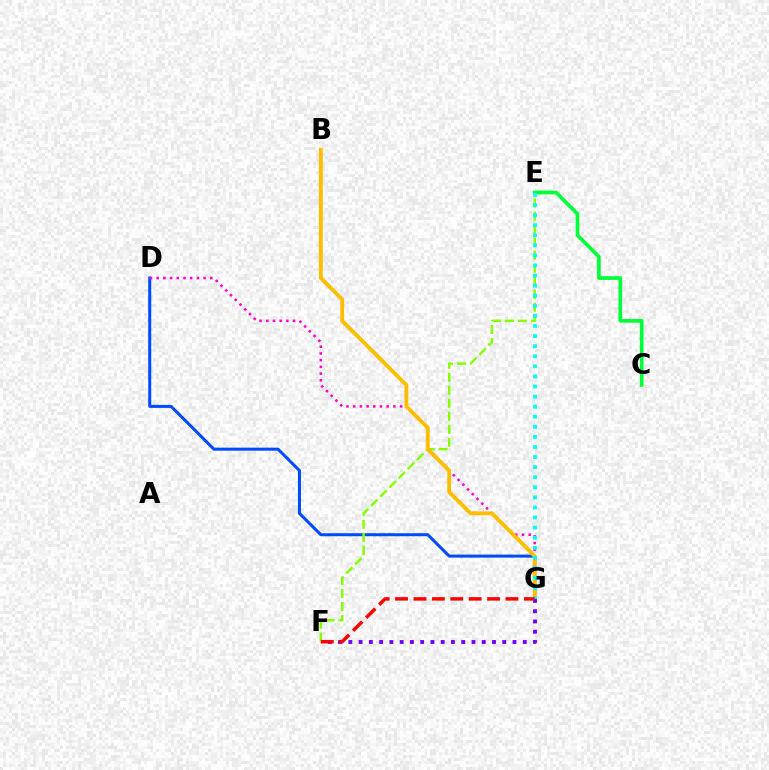{('D', 'G'): [{'color': '#004bff', 'line_style': 'solid', 'thickness': 2.18}, {'color': '#ff00cf', 'line_style': 'dotted', 'thickness': 1.82}], ('E', 'F'): [{'color': '#84ff00', 'line_style': 'dashed', 'thickness': 1.77}], ('C', 'E'): [{'color': '#00ff39', 'line_style': 'solid', 'thickness': 2.65}], ('B', 'G'): [{'color': '#ffbd00', 'line_style': 'solid', 'thickness': 2.77}], ('E', 'G'): [{'color': '#00fff6', 'line_style': 'dotted', 'thickness': 2.74}], ('F', 'G'): [{'color': '#7200ff', 'line_style': 'dotted', 'thickness': 2.79}, {'color': '#ff0000', 'line_style': 'dashed', 'thickness': 2.5}]}